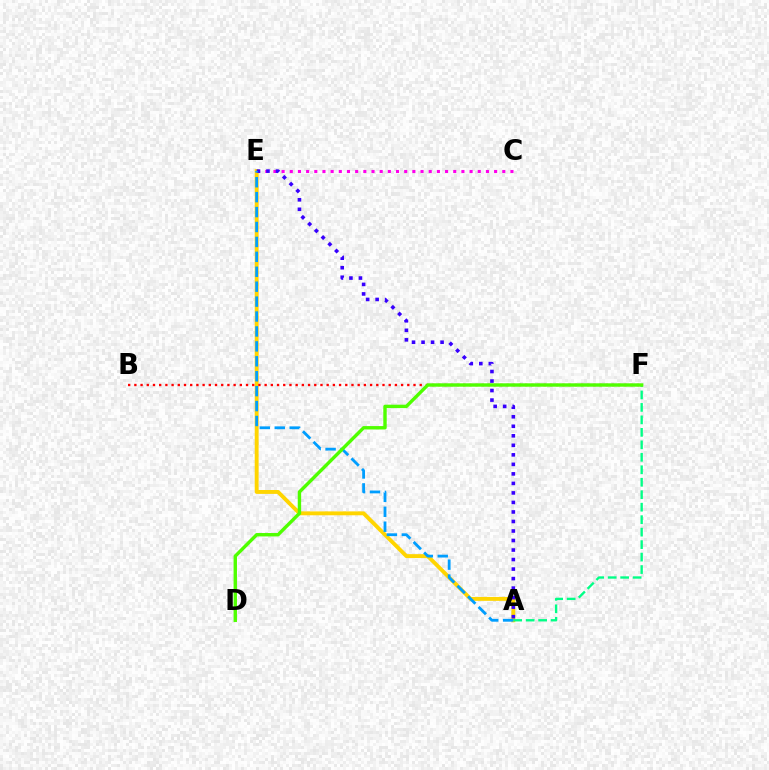{('C', 'E'): [{'color': '#ff00ed', 'line_style': 'dotted', 'thickness': 2.22}], ('A', 'E'): [{'color': '#ffd500', 'line_style': 'solid', 'thickness': 2.8}, {'color': '#3700ff', 'line_style': 'dotted', 'thickness': 2.59}, {'color': '#009eff', 'line_style': 'dashed', 'thickness': 2.03}], ('A', 'F'): [{'color': '#00ff86', 'line_style': 'dashed', 'thickness': 1.69}], ('B', 'F'): [{'color': '#ff0000', 'line_style': 'dotted', 'thickness': 1.69}], ('D', 'F'): [{'color': '#4fff00', 'line_style': 'solid', 'thickness': 2.45}]}